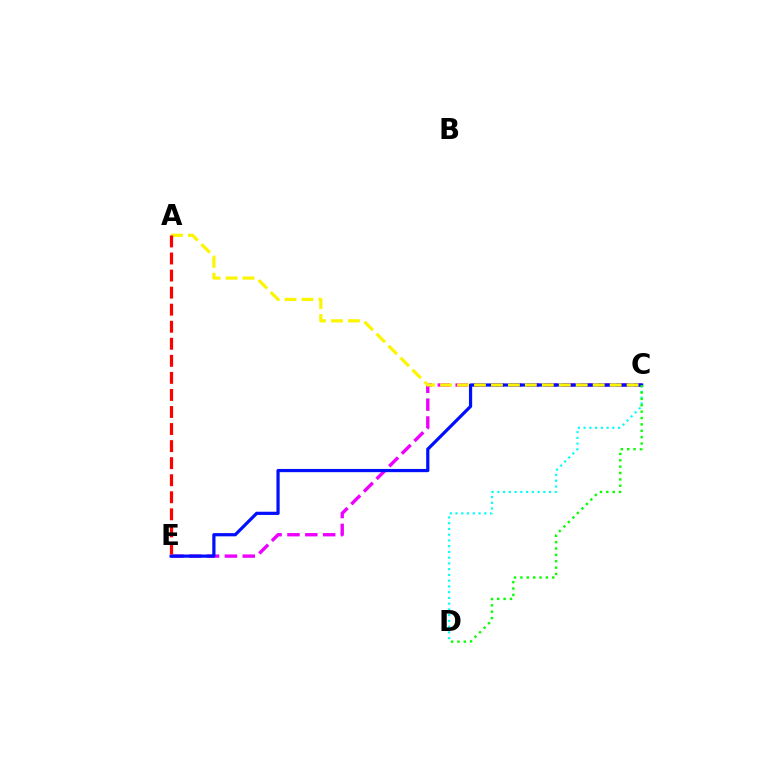{('C', 'E'): [{'color': '#ee00ff', 'line_style': 'dashed', 'thickness': 2.43}, {'color': '#0010ff', 'line_style': 'solid', 'thickness': 2.31}], ('C', 'D'): [{'color': '#00fff6', 'line_style': 'dotted', 'thickness': 1.56}, {'color': '#08ff00', 'line_style': 'dotted', 'thickness': 1.73}], ('A', 'C'): [{'color': '#fcf500', 'line_style': 'dashed', 'thickness': 2.3}], ('A', 'E'): [{'color': '#ff0000', 'line_style': 'dashed', 'thickness': 2.32}]}